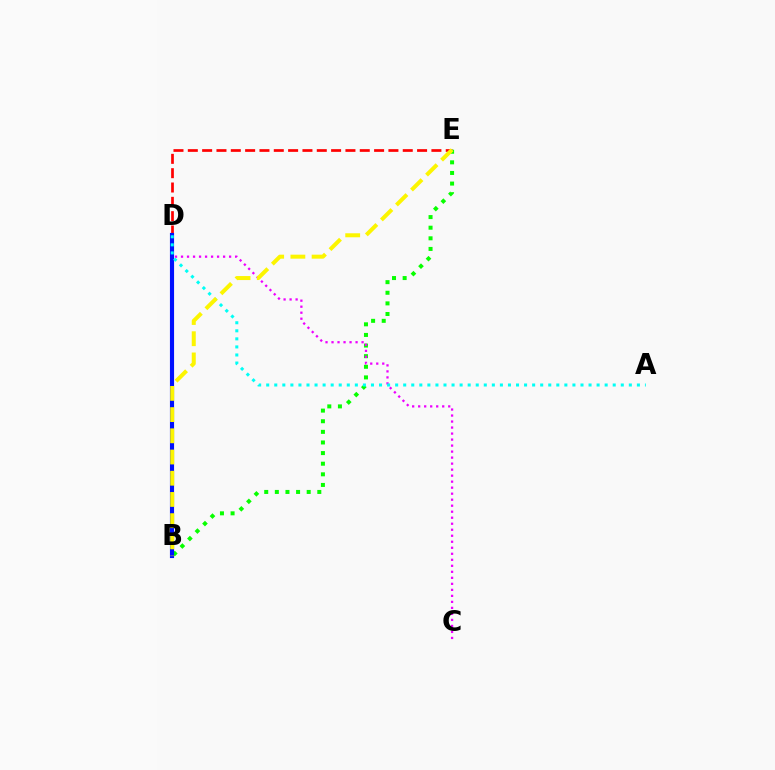{('D', 'E'): [{'color': '#ff0000', 'line_style': 'dashed', 'thickness': 1.95}], ('B', 'E'): [{'color': '#08ff00', 'line_style': 'dotted', 'thickness': 2.88}, {'color': '#fcf500', 'line_style': 'dashed', 'thickness': 2.88}], ('C', 'D'): [{'color': '#ee00ff', 'line_style': 'dotted', 'thickness': 1.63}], ('B', 'D'): [{'color': '#0010ff', 'line_style': 'solid', 'thickness': 2.97}], ('A', 'D'): [{'color': '#00fff6', 'line_style': 'dotted', 'thickness': 2.19}]}